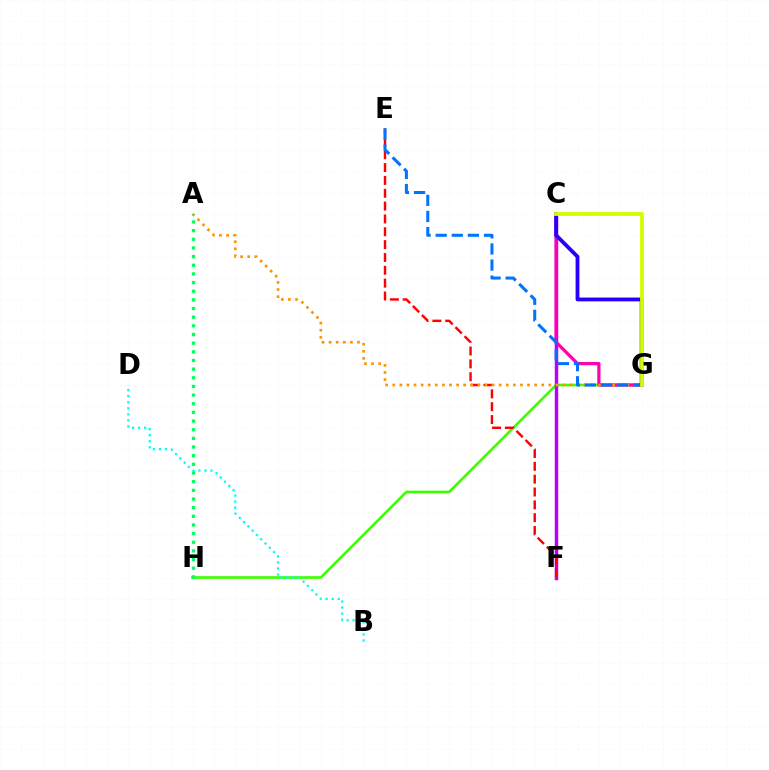{('G', 'H'): [{'color': '#3dff00', 'line_style': 'solid', 'thickness': 1.91}], ('C', 'F'): [{'color': '#b900ff', 'line_style': 'solid', 'thickness': 2.49}], ('E', 'F'): [{'color': '#ff0000', 'line_style': 'dashed', 'thickness': 1.74}], ('C', 'G'): [{'color': '#ff00ac', 'line_style': 'solid', 'thickness': 2.32}, {'color': '#2500ff', 'line_style': 'solid', 'thickness': 2.74}, {'color': '#d1ff00', 'line_style': 'solid', 'thickness': 2.73}], ('A', 'G'): [{'color': '#ff9400', 'line_style': 'dotted', 'thickness': 1.93}], ('A', 'H'): [{'color': '#00ff5c', 'line_style': 'dotted', 'thickness': 2.35}], ('E', 'G'): [{'color': '#0074ff', 'line_style': 'dashed', 'thickness': 2.19}], ('B', 'D'): [{'color': '#00fff6', 'line_style': 'dotted', 'thickness': 1.64}]}